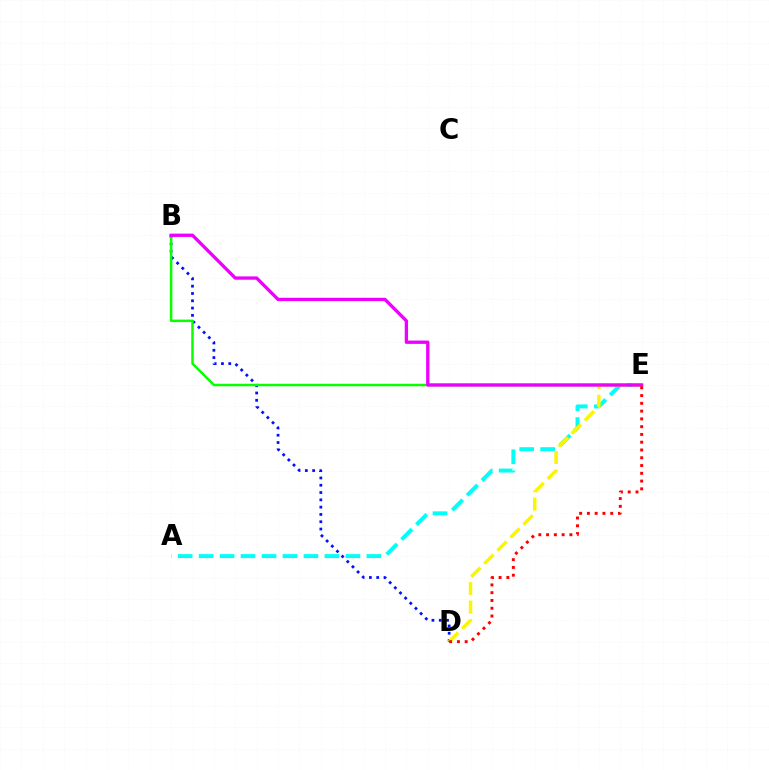{('B', 'D'): [{'color': '#0010ff', 'line_style': 'dotted', 'thickness': 1.98}], ('A', 'E'): [{'color': '#00fff6', 'line_style': 'dashed', 'thickness': 2.85}], ('B', 'E'): [{'color': '#08ff00', 'line_style': 'solid', 'thickness': 1.79}, {'color': '#ee00ff', 'line_style': 'solid', 'thickness': 2.39}], ('D', 'E'): [{'color': '#fcf500', 'line_style': 'dashed', 'thickness': 2.51}, {'color': '#ff0000', 'line_style': 'dotted', 'thickness': 2.11}]}